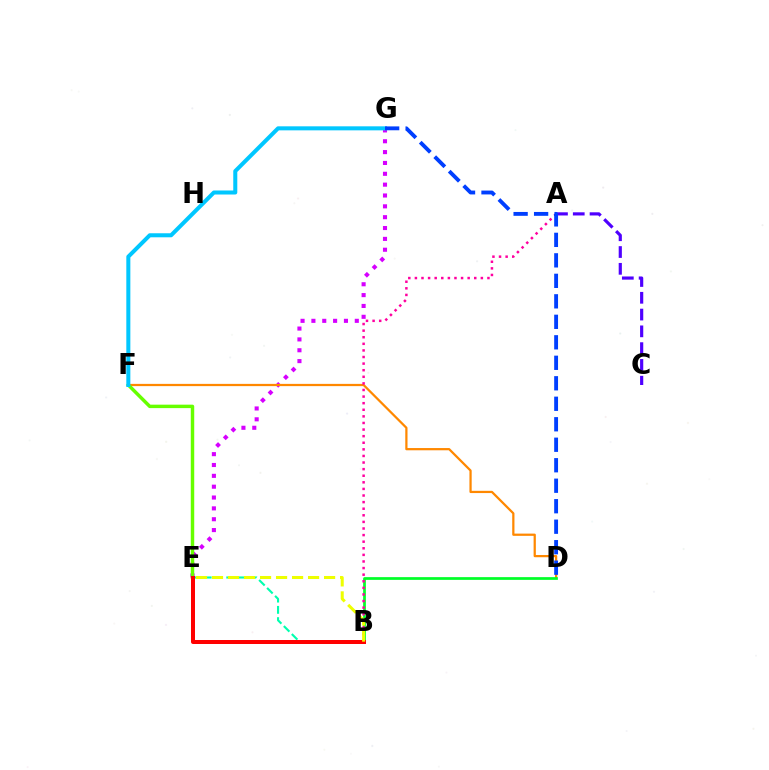{('A', 'C'): [{'color': '#4f00ff', 'line_style': 'dashed', 'thickness': 2.28}], ('E', 'G'): [{'color': '#d600ff', 'line_style': 'dotted', 'thickness': 2.95}], ('D', 'F'): [{'color': '#ff8800', 'line_style': 'solid', 'thickness': 1.61}], ('B', 'D'): [{'color': '#00ff27', 'line_style': 'solid', 'thickness': 1.96}], ('E', 'F'): [{'color': '#66ff00', 'line_style': 'solid', 'thickness': 2.49}], ('A', 'B'): [{'color': '#ff00a0', 'line_style': 'dotted', 'thickness': 1.79}], ('F', 'G'): [{'color': '#00c7ff', 'line_style': 'solid', 'thickness': 2.9}], ('B', 'E'): [{'color': '#00ffaf', 'line_style': 'dashed', 'thickness': 1.53}, {'color': '#ff0000', 'line_style': 'solid', 'thickness': 2.88}, {'color': '#eeff00', 'line_style': 'dashed', 'thickness': 2.18}], ('D', 'G'): [{'color': '#003fff', 'line_style': 'dashed', 'thickness': 2.78}]}